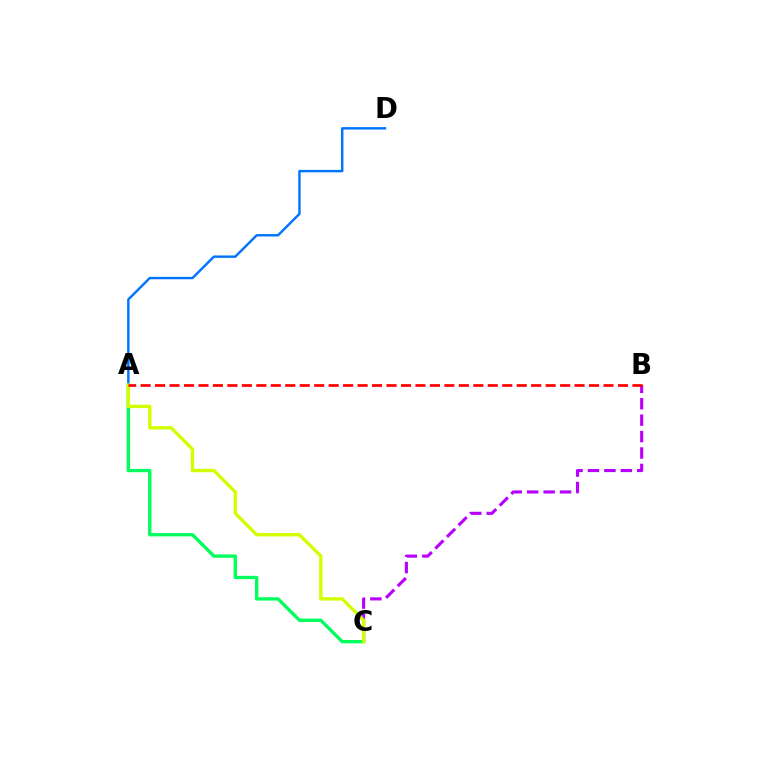{('A', 'C'): [{'color': '#00ff5c', 'line_style': 'solid', 'thickness': 2.4}, {'color': '#d1ff00', 'line_style': 'solid', 'thickness': 2.43}], ('A', 'D'): [{'color': '#0074ff', 'line_style': 'solid', 'thickness': 1.74}], ('B', 'C'): [{'color': '#b900ff', 'line_style': 'dashed', 'thickness': 2.23}], ('A', 'B'): [{'color': '#ff0000', 'line_style': 'dashed', 'thickness': 1.97}]}